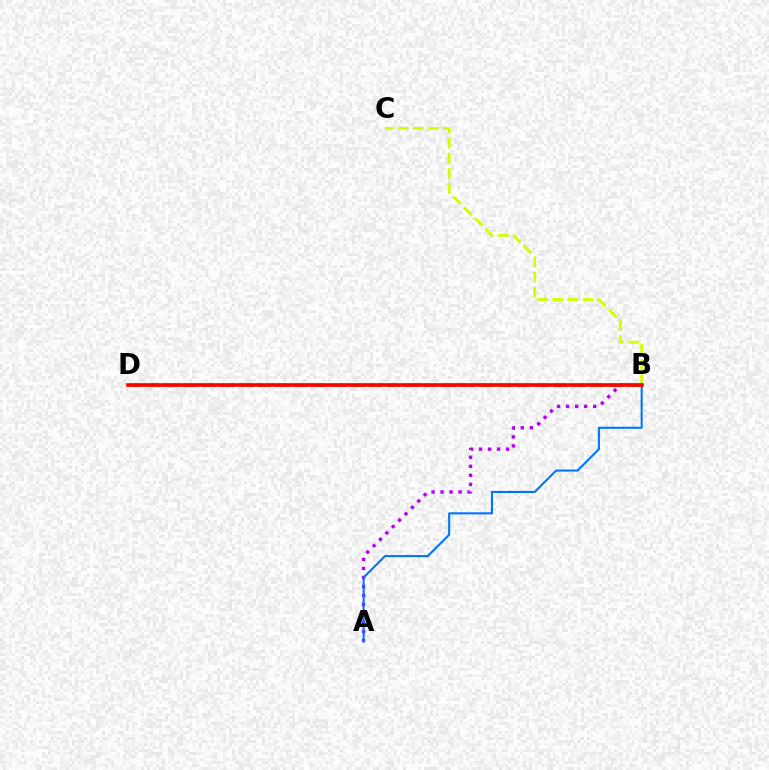{('B', 'C'): [{'color': '#d1ff00', 'line_style': 'dashed', 'thickness': 2.06}], ('A', 'B'): [{'color': '#b900ff', 'line_style': 'dotted', 'thickness': 2.45}, {'color': '#0074ff', 'line_style': 'solid', 'thickness': 1.5}], ('B', 'D'): [{'color': '#00ff5c', 'line_style': 'dashed', 'thickness': 2.51}, {'color': '#ff0000', 'line_style': 'solid', 'thickness': 2.62}]}